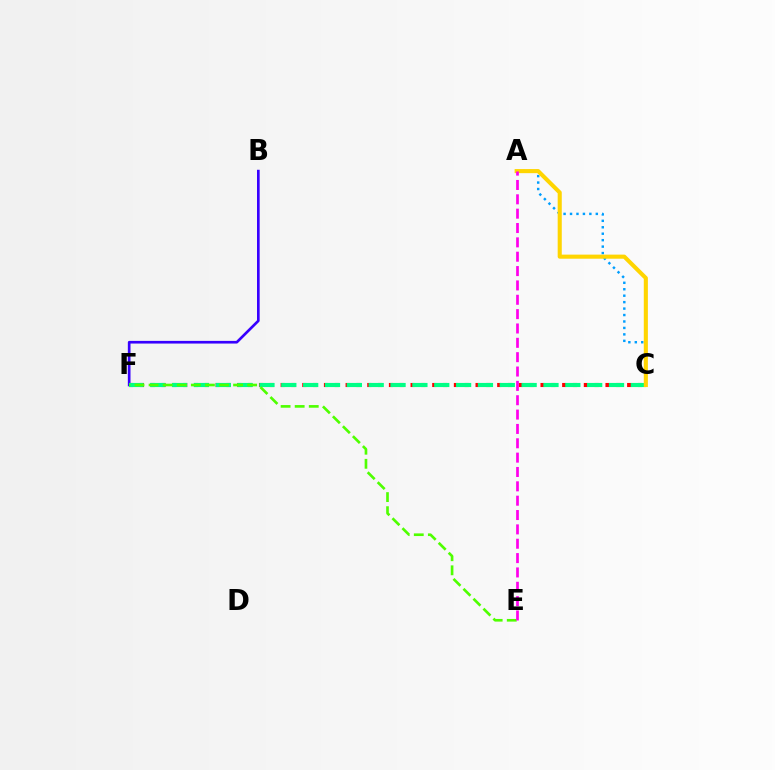{('C', 'F'): [{'color': '#ff0000', 'line_style': 'dotted', 'thickness': 2.94}, {'color': '#00ff86', 'line_style': 'dashed', 'thickness': 2.97}], ('B', 'F'): [{'color': '#3700ff', 'line_style': 'solid', 'thickness': 1.92}], ('A', 'C'): [{'color': '#009eff', 'line_style': 'dotted', 'thickness': 1.75}, {'color': '#ffd500', 'line_style': 'solid', 'thickness': 2.94}], ('E', 'F'): [{'color': '#4fff00', 'line_style': 'dashed', 'thickness': 1.91}], ('A', 'E'): [{'color': '#ff00ed', 'line_style': 'dashed', 'thickness': 1.95}]}